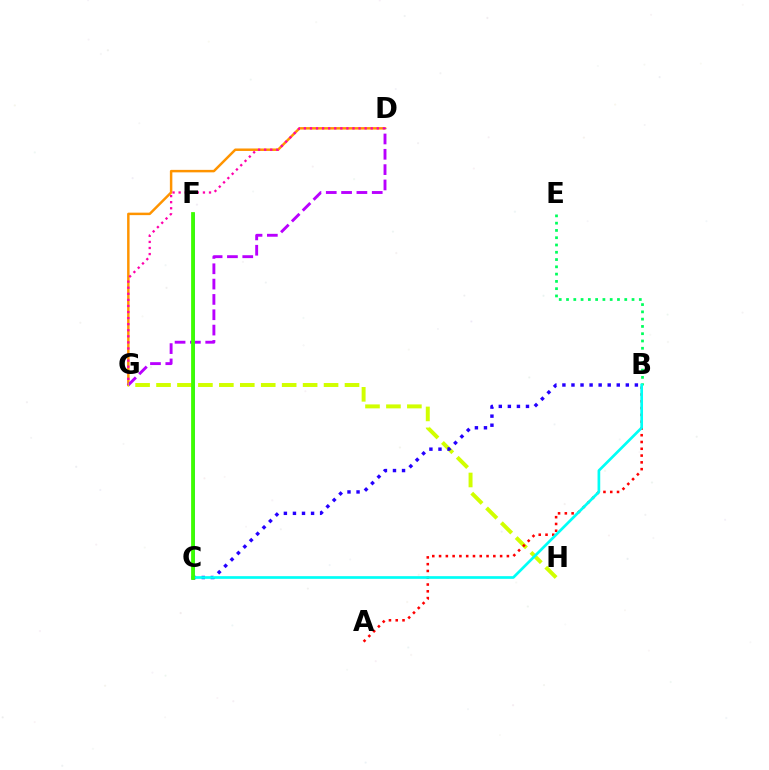{('D', 'G'): [{'color': '#ff9400', 'line_style': 'solid', 'thickness': 1.78}, {'color': '#ff00ac', 'line_style': 'dotted', 'thickness': 1.65}, {'color': '#b900ff', 'line_style': 'dashed', 'thickness': 2.08}], ('B', 'E'): [{'color': '#00ff5c', 'line_style': 'dotted', 'thickness': 1.98}], ('G', 'H'): [{'color': '#d1ff00', 'line_style': 'dashed', 'thickness': 2.84}], ('A', 'B'): [{'color': '#ff0000', 'line_style': 'dotted', 'thickness': 1.84}], ('C', 'F'): [{'color': '#0074ff', 'line_style': 'solid', 'thickness': 1.87}, {'color': '#3dff00', 'line_style': 'solid', 'thickness': 2.71}], ('B', 'C'): [{'color': '#2500ff', 'line_style': 'dotted', 'thickness': 2.46}, {'color': '#00fff6', 'line_style': 'solid', 'thickness': 1.94}]}